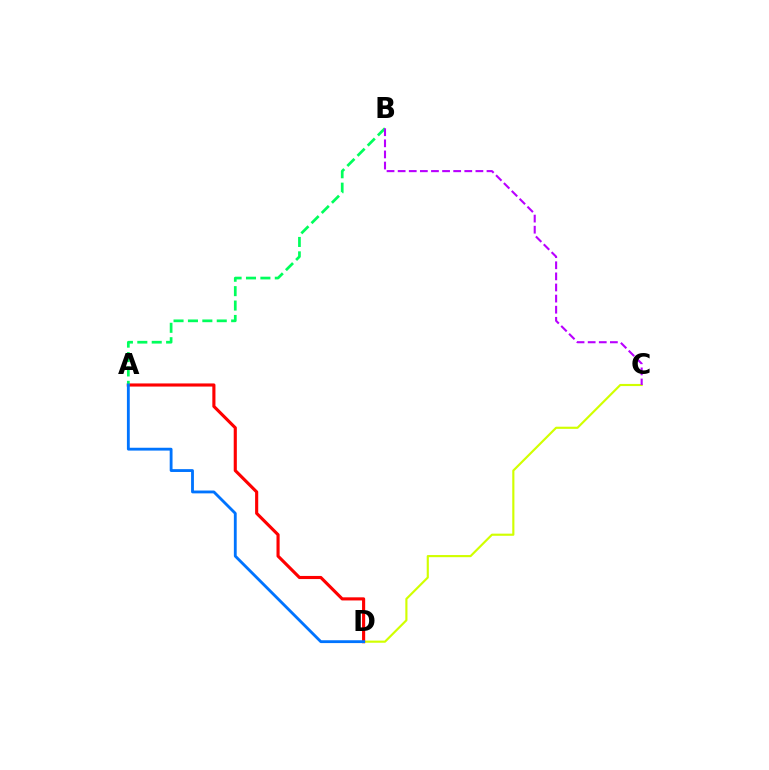{('C', 'D'): [{'color': '#d1ff00', 'line_style': 'solid', 'thickness': 1.55}], ('A', 'D'): [{'color': '#ff0000', 'line_style': 'solid', 'thickness': 2.25}, {'color': '#0074ff', 'line_style': 'solid', 'thickness': 2.04}], ('A', 'B'): [{'color': '#00ff5c', 'line_style': 'dashed', 'thickness': 1.96}], ('B', 'C'): [{'color': '#b900ff', 'line_style': 'dashed', 'thickness': 1.51}]}